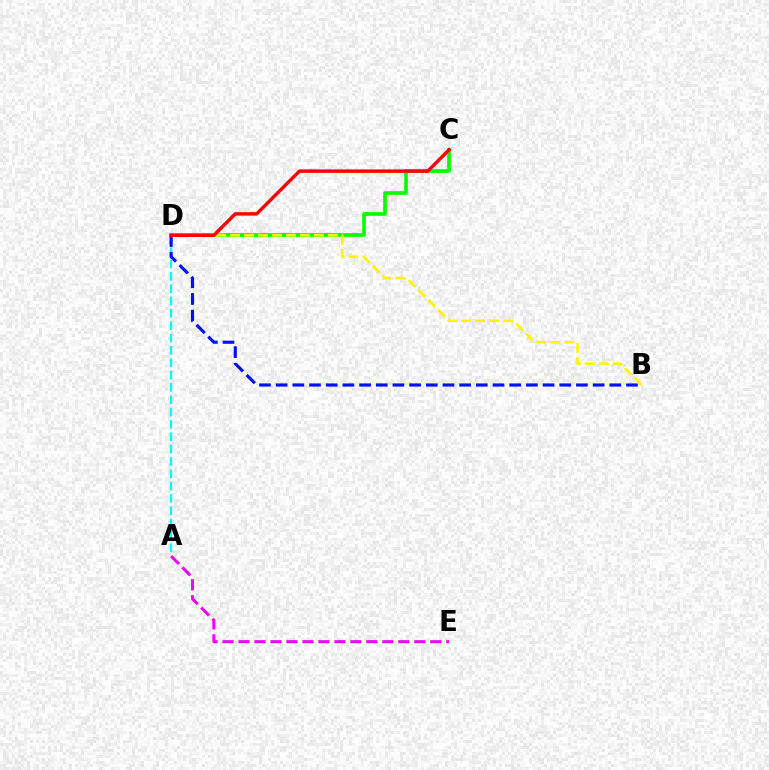{('A', 'D'): [{'color': '#00fff6', 'line_style': 'dashed', 'thickness': 1.68}], ('B', 'D'): [{'color': '#0010ff', 'line_style': 'dashed', 'thickness': 2.27}, {'color': '#fcf500', 'line_style': 'dashed', 'thickness': 1.9}], ('C', 'D'): [{'color': '#08ff00', 'line_style': 'solid', 'thickness': 2.64}, {'color': '#ff0000', 'line_style': 'solid', 'thickness': 2.46}], ('A', 'E'): [{'color': '#ee00ff', 'line_style': 'dashed', 'thickness': 2.17}]}